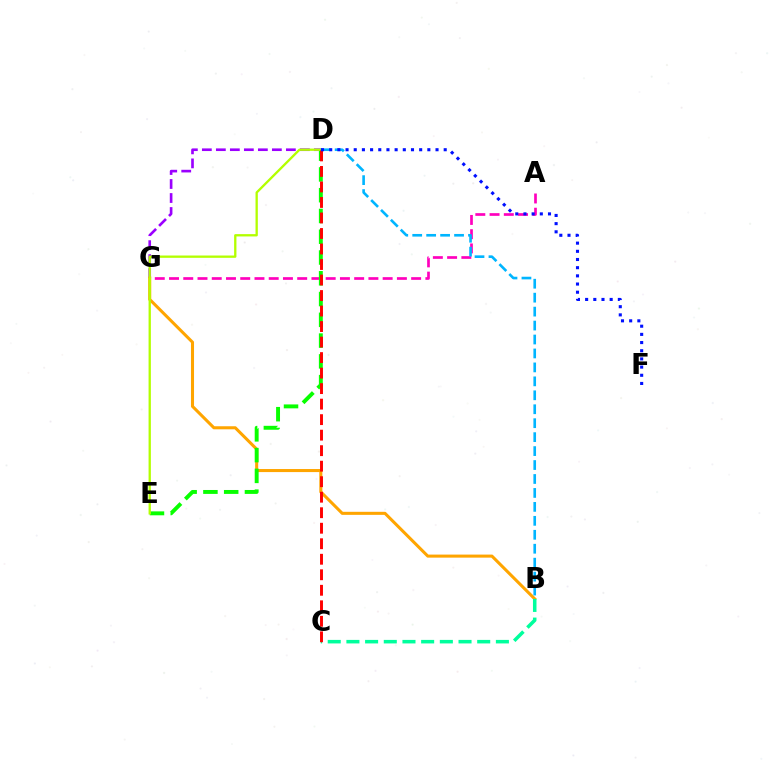{('D', 'G'): [{'color': '#9b00ff', 'line_style': 'dashed', 'thickness': 1.9}], ('A', 'G'): [{'color': '#ff00bd', 'line_style': 'dashed', 'thickness': 1.93}], ('B', 'G'): [{'color': '#ffa500', 'line_style': 'solid', 'thickness': 2.2}], ('B', 'C'): [{'color': '#00ff9d', 'line_style': 'dashed', 'thickness': 2.54}], ('D', 'E'): [{'color': '#08ff00', 'line_style': 'dashed', 'thickness': 2.82}, {'color': '#b3ff00', 'line_style': 'solid', 'thickness': 1.66}], ('B', 'D'): [{'color': '#00b5ff', 'line_style': 'dashed', 'thickness': 1.89}], ('C', 'D'): [{'color': '#ff0000', 'line_style': 'dashed', 'thickness': 2.11}], ('D', 'F'): [{'color': '#0010ff', 'line_style': 'dotted', 'thickness': 2.22}]}